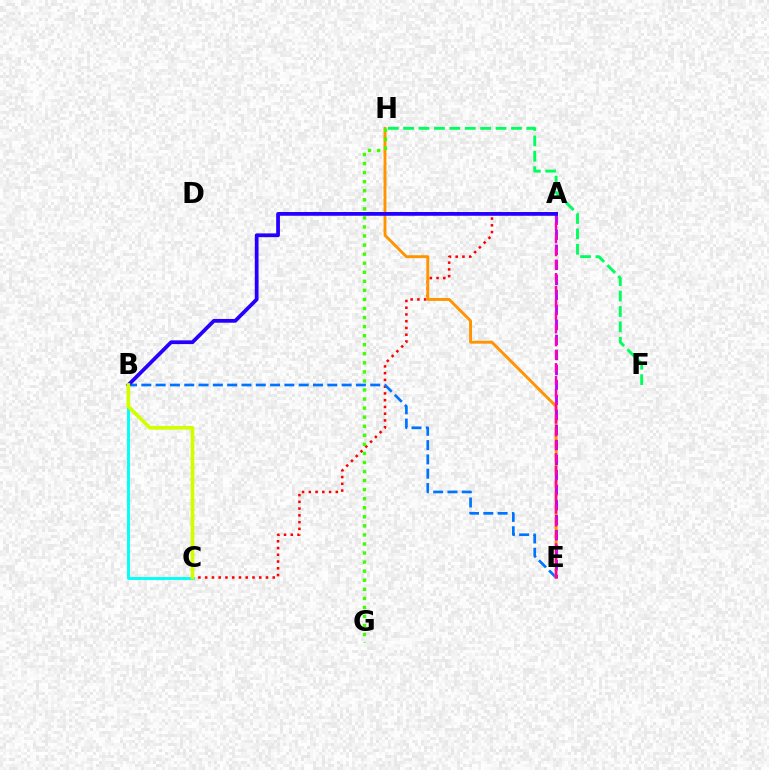{('A', 'C'): [{'color': '#ff0000', 'line_style': 'dotted', 'thickness': 1.84}], ('B', 'E'): [{'color': '#0074ff', 'line_style': 'dashed', 'thickness': 1.94}], ('E', 'H'): [{'color': '#ff9400', 'line_style': 'solid', 'thickness': 2.09}], ('A', 'E'): [{'color': '#b900ff', 'line_style': 'dashed', 'thickness': 2.04}, {'color': '#ff00ac', 'line_style': 'dashed', 'thickness': 1.75}], ('B', 'C'): [{'color': '#00fff6', 'line_style': 'solid', 'thickness': 2.08}, {'color': '#d1ff00', 'line_style': 'solid', 'thickness': 2.66}], ('G', 'H'): [{'color': '#3dff00', 'line_style': 'dotted', 'thickness': 2.46}], ('F', 'H'): [{'color': '#00ff5c', 'line_style': 'dashed', 'thickness': 2.09}], ('A', 'B'): [{'color': '#2500ff', 'line_style': 'solid', 'thickness': 2.7}]}